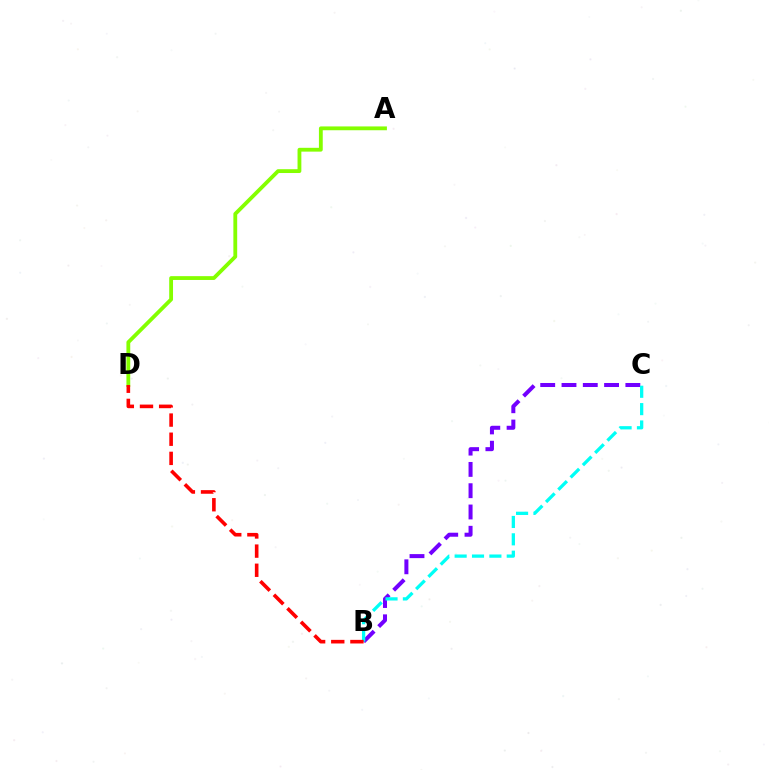{('B', 'C'): [{'color': '#7200ff', 'line_style': 'dashed', 'thickness': 2.89}, {'color': '#00fff6', 'line_style': 'dashed', 'thickness': 2.36}], ('A', 'D'): [{'color': '#84ff00', 'line_style': 'solid', 'thickness': 2.75}], ('B', 'D'): [{'color': '#ff0000', 'line_style': 'dashed', 'thickness': 2.6}]}